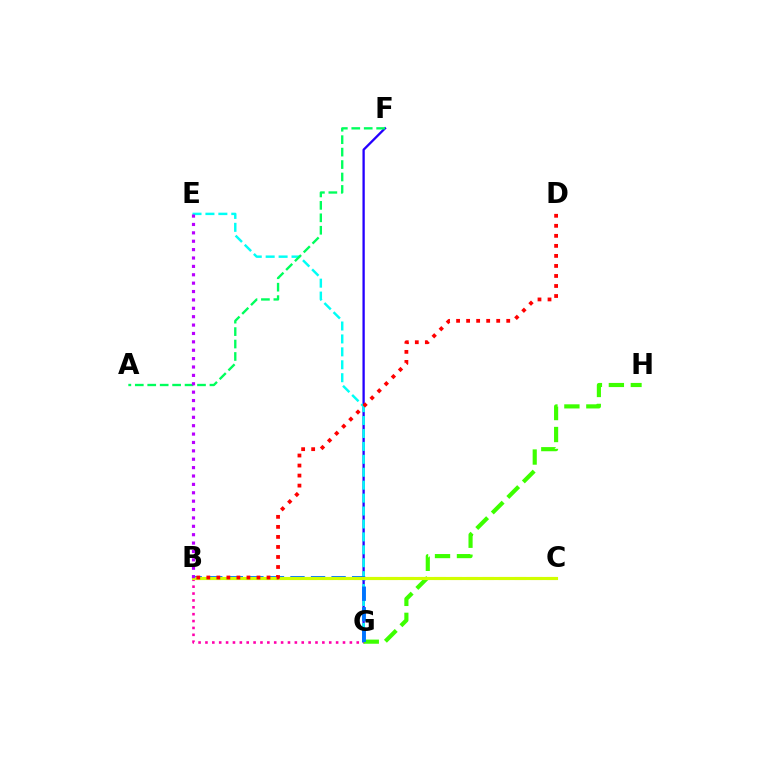{('F', 'G'): [{'color': '#2500ff', 'line_style': 'solid', 'thickness': 1.66}], ('E', 'G'): [{'color': '#00fff6', 'line_style': 'dashed', 'thickness': 1.76}], ('B', 'C'): [{'color': '#ff9400', 'line_style': 'dashed', 'thickness': 2.18}, {'color': '#d1ff00', 'line_style': 'solid', 'thickness': 2.25}], ('B', 'G'): [{'color': '#ff00ac', 'line_style': 'dotted', 'thickness': 1.87}, {'color': '#0074ff', 'line_style': 'dashed', 'thickness': 2.79}], ('G', 'H'): [{'color': '#3dff00', 'line_style': 'dashed', 'thickness': 2.98}], ('A', 'F'): [{'color': '#00ff5c', 'line_style': 'dashed', 'thickness': 1.69}], ('B', 'E'): [{'color': '#b900ff', 'line_style': 'dotted', 'thickness': 2.28}], ('B', 'D'): [{'color': '#ff0000', 'line_style': 'dotted', 'thickness': 2.72}]}